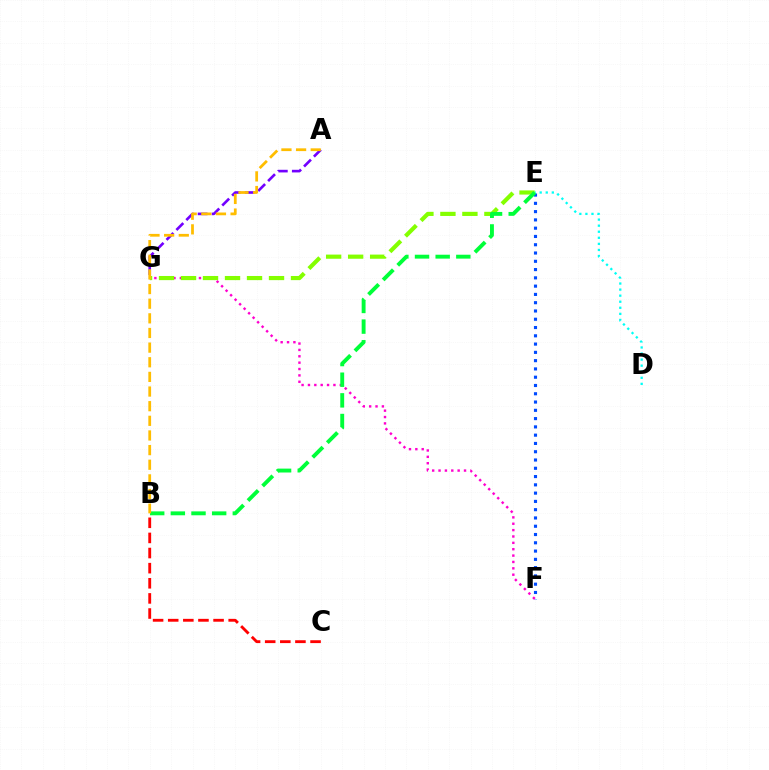{('E', 'F'): [{'color': '#004bff', 'line_style': 'dotted', 'thickness': 2.25}], ('D', 'E'): [{'color': '#00fff6', 'line_style': 'dotted', 'thickness': 1.65}], ('A', 'G'): [{'color': '#7200ff', 'line_style': 'dashed', 'thickness': 1.9}], ('F', 'G'): [{'color': '#ff00cf', 'line_style': 'dotted', 'thickness': 1.73}], ('E', 'G'): [{'color': '#84ff00', 'line_style': 'dashed', 'thickness': 2.99}], ('B', 'E'): [{'color': '#00ff39', 'line_style': 'dashed', 'thickness': 2.81}], ('A', 'B'): [{'color': '#ffbd00', 'line_style': 'dashed', 'thickness': 1.99}], ('B', 'C'): [{'color': '#ff0000', 'line_style': 'dashed', 'thickness': 2.05}]}